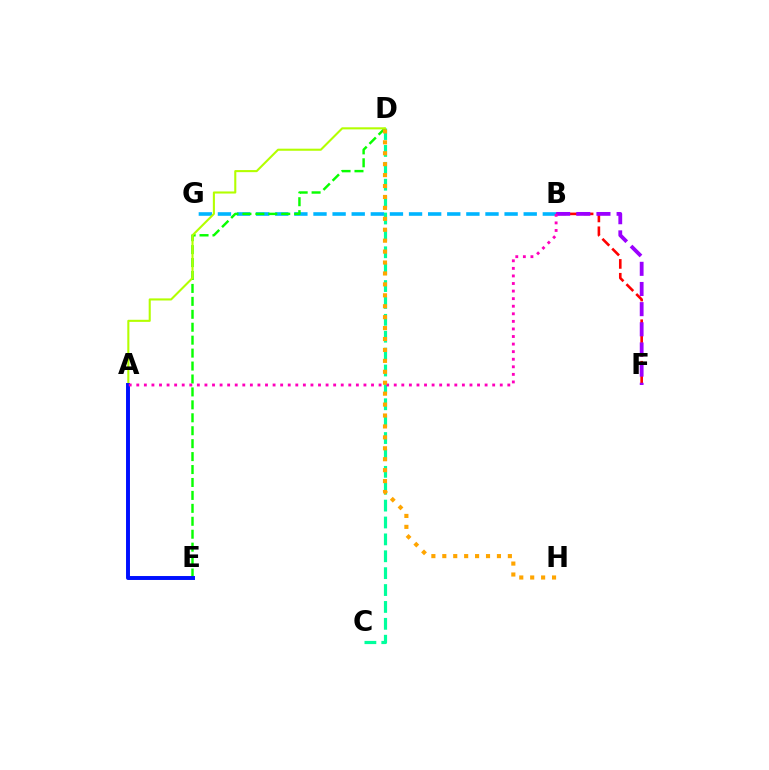{('C', 'D'): [{'color': '#00ff9d', 'line_style': 'dashed', 'thickness': 2.29}], ('B', 'G'): [{'color': '#00b5ff', 'line_style': 'dashed', 'thickness': 2.6}], ('D', 'E'): [{'color': '#08ff00', 'line_style': 'dashed', 'thickness': 1.76}], ('B', 'F'): [{'color': '#ff0000', 'line_style': 'dashed', 'thickness': 1.88}, {'color': '#9b00ff', 'line_style': 'dashed', 'thickness': 2.74}], ('A', 'D'): [{'color': '#b3ff00', 'line_style': 'solid', 'thickness': 1.51}], ('A', 'E'): [{'color': '#0010ff', 'line_style': 'solid', 'thickness': 2.84}], ('A', 'B'): [{'color': '#ff00bd', 'line_style': 'dotted', 'thickness': 2.06}], ('D', 'H'): [{'color': '#ffa500', 'line_style': 'dotted', 'thickness': 2.97}]}